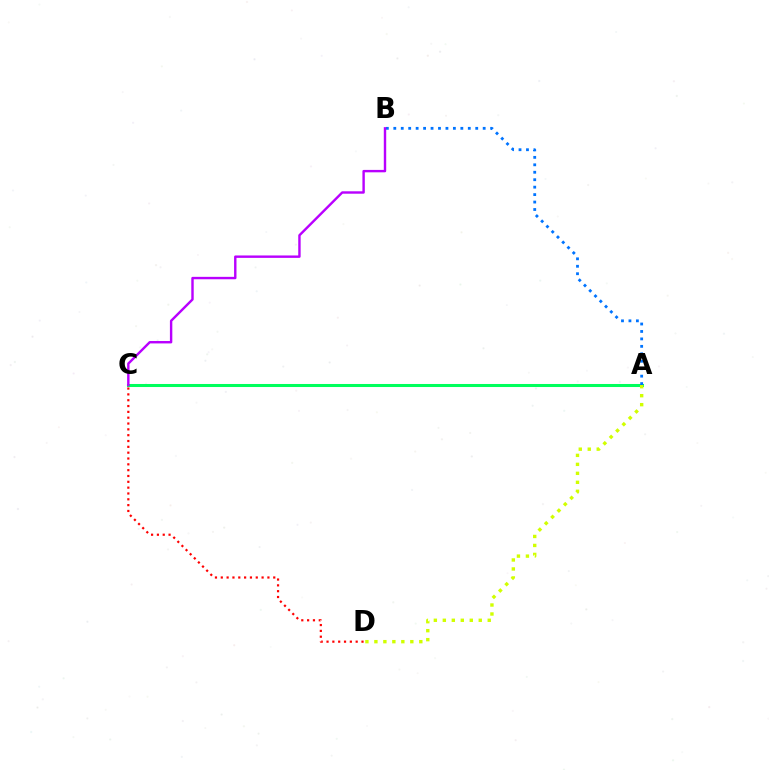{('A', 'C'): [{'color': '#00ff5c', 'line_style': 'solid', 'thickness': 2.19}], ('A', 'B'): [{'color': '#0074ff', 'line_style': 'dotted', 'thickness': 2.02}], ('C', 'D'): [{'color': '#ff0000', 'line_style': 'dotted', 'thickness': 1.58}], ('B', 'C'): [{'color': '#b900ff', 'line_style': 'solid', 'thickness': 1.74}], ('A', 'D'): [{'color': '#d1ff00', 'line_style': 'dotted', 'thickness': 2.44}]}